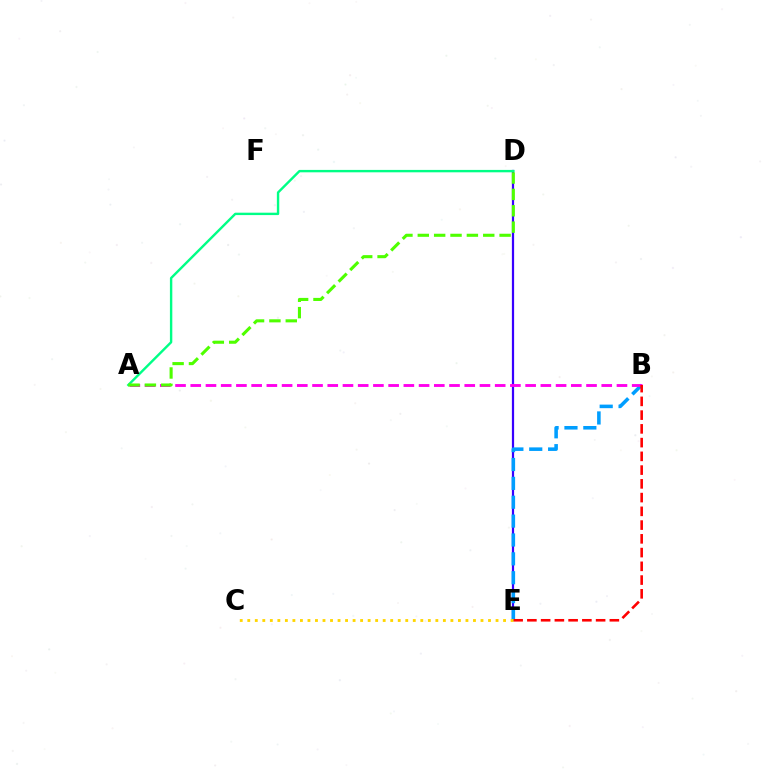{('D', 'E'): [{'color': '#3700ff', 'line_style': 'solid', 'thickness': 1.6}], ('B', 'E'): [{'color': '#009eff', 'line_style': 'dashed', 'thickness': 2.56}, {'color': '#ff0000', 'line_style': 'dashed', 'thickness': 1.87}], ('A', 'B'): [{'color': '#ff00ed', 'line_style': 'dashed', 'thickness': 2.07}], ('A', 'D'): [{'color': '#00ff86', 'line_style': 'solid', 'thickness': 1.73}, {'color': '#4fff00', 'line_style': 'dashed', 'thickness': 2.22}], ('C', 'E'): [{'color': '#ffd500', 'line_style': 'dotted', 'thickness': 2.04}]}